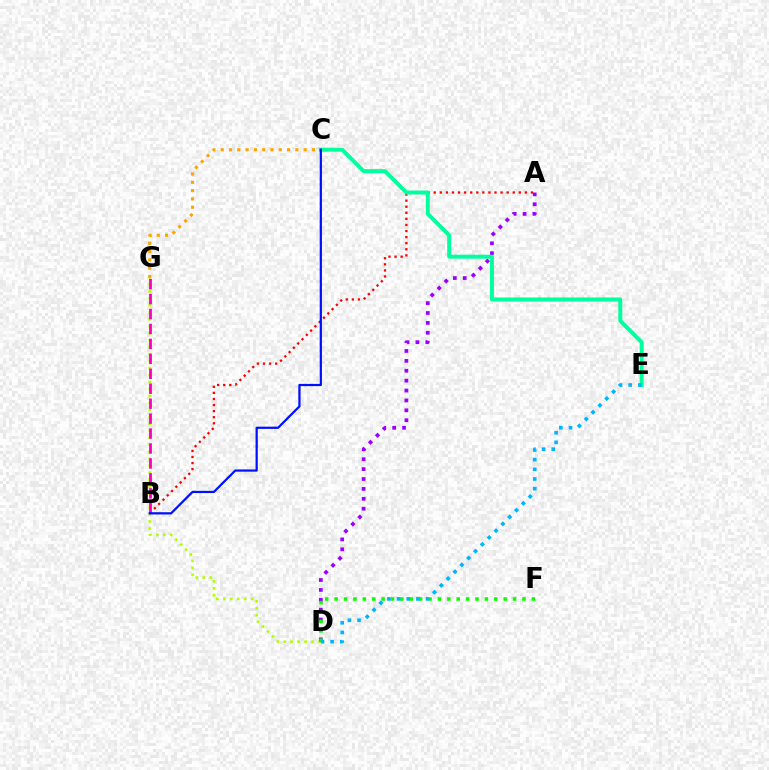{('D', 'G'): [{'color': '#b3ff00', 'line_style': 'dotted', 'thickness': 1.89}], ('A', 'D'): [{'color': '#9b00ff', 'line_style': 'dotted', 'thickness': 2.69}], ('C', 'G'): [{'color': '#ffa500', 'line_style': 'dotted', 'thickness': 2.25}], ('A', 'B'): [{'color': '#ff0000', 'line_style': 'dotted', 'thickness': 1.65}], ('B', 'G'): [{'color': '#ff00bd', 'line_style': 'dashed', 'thickness': 2.03}], ('D', 'F'): [{'color': '#08ff00', 'line_style': 'dotted', 'thickness': 2.55}], ('C', 'E'): [{'color': '#00ff9d', 'line_style': 'solid', 'thickness': 2.84}], ('B', 'C'): [{'color': '#0010ff', 'line_style': 'solid', 'thickness': 1.61}], ('D', 'E'): [{'color': '#00b5ff', 'line_style': 'dotted', 'thickness': 2.63}]}